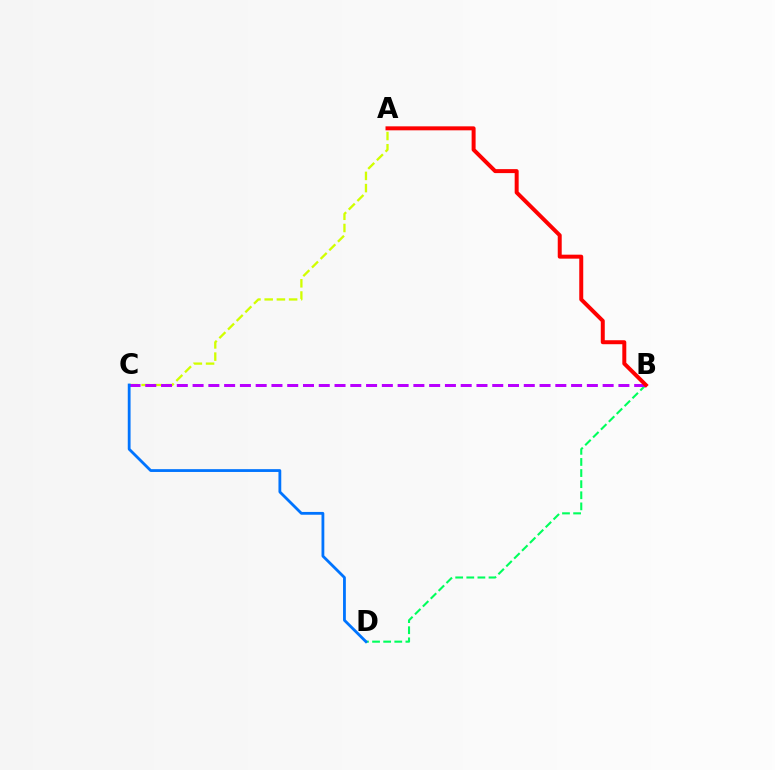{('B', 'D'): [{'color': '#00ff5c', 'line_style': 'dashed', 'thickness': 1.51}], ('A', 'C'): [{'color': '#d1ff00', 'line_style': 'dashed', 'thickness': 1.66}], ('B', 'C'): [{'color': '#b900ff', 'line_style': 'dashed', 'thickness': 2.14}], ('A', 'B'): [{'color': '#ff0000', 'line_style': 'solid', 'thickness': 2.87}], ('C', 'D'): [{'color': '#0074ff', 'line_style': 'solid', 'thickness': 2.02}]}